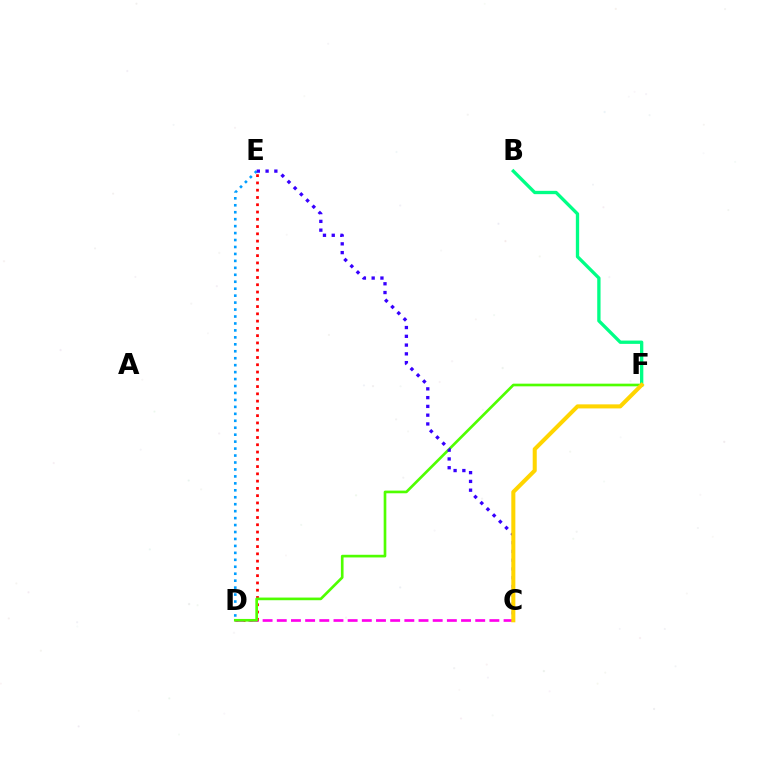{('D', 'E'): [{'color': '#ff0000', 'line_style': 'dotted', 'thickness': 1.98}, {'color': '#009eff', 'line_style': 'dotted', 'thickness': 1.89}], ('C', 'D'): [{'color': '#ff00ed', 'line_style': 'dashed', 'thickness': 1.93}], ('B', 'F'): [{'color': '#00ff86', 'line_style': 'solid', 'thickness': 2.39}], ('D', 'F'): [{'color': '#4fff00', 'line_style': 'solid', 'thickness': 1.92}], ('C', 'E'): [{'color': '#3700ff', 'line_style': 'dotted', 'thickness': 2.38}], ('C', 'F'): [{'color': '#ffd500', 'line_style': 'solid', 'thickness': 2.91}]}